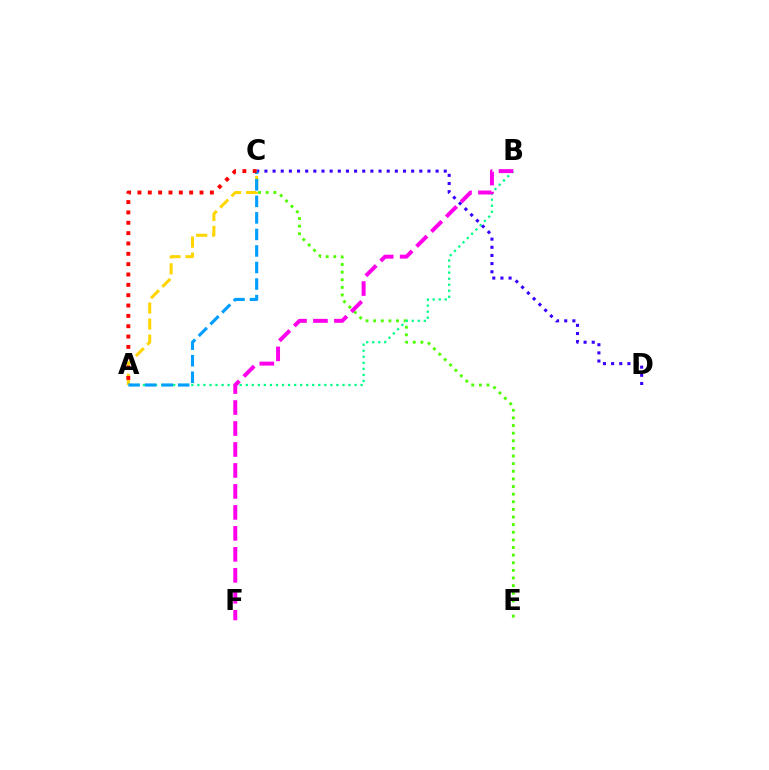{('A', 'C'): [{'color': '#ffd500', 'line_style': 'dashed', 'thickness': 2.18}, {'color': '#009eff', 'line_style': 'dashed', 'thickness': 2.25}, {'color': '#ff0000', 'line_style': 'dotted', 'thickness': 2.81}], ('C', 'E'): [{'color': '#4fff00', 'line_style': 'dotted', 'thickness': 2.07}], ('A', 'B'): [{'color': '#00ff86', 'line_style': 'dotted', 'thickness': 1.64}], ('C', 'D'): [{'color': '#3700ff', 'line_style': 'dotted', 'thickness': 2.21}], ('B', 'F'): [{'color': '#ff00ed', 'line_style': 'dashed', 'thickness': 2.85}]}